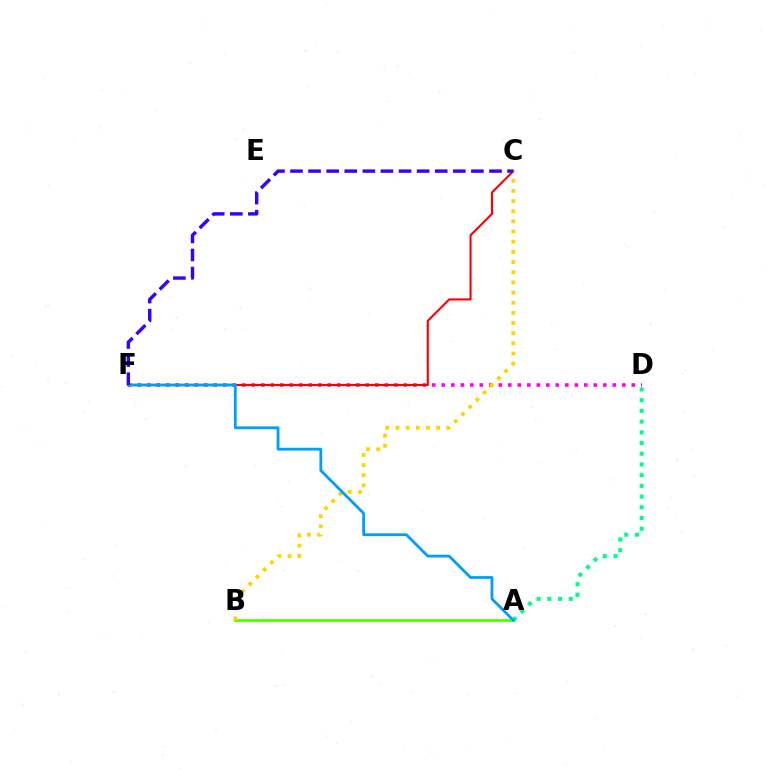{('A', 'D'): [{'color': '#00ff86', 'line_style': 'dotted', 'thickness': 2.91}], ('D', 'F'): [{'color': '#ff00ed', 'line_style': 'dotted', 'thickness': 2.58}], ('A', 'B'): [{'color': '#4fff00', 'line_style': 'solid', 'thickness': 2.01}], ('C', 'F'): [{'color': '#ff0000', 'line_style': 'solid', 'thickness': 1.52}, {'color': '#3700ff', 'line_style': 'dashed', 'thickness': 2.46}], ('B', 'C'): [{'color': '#ffd500', 'line_style': 'dotted', 'thickness': 2.76}], ('A', 'F'): [{'color': '#009eff', 'line_style': 'solid', 'thickness': 2.01}]}